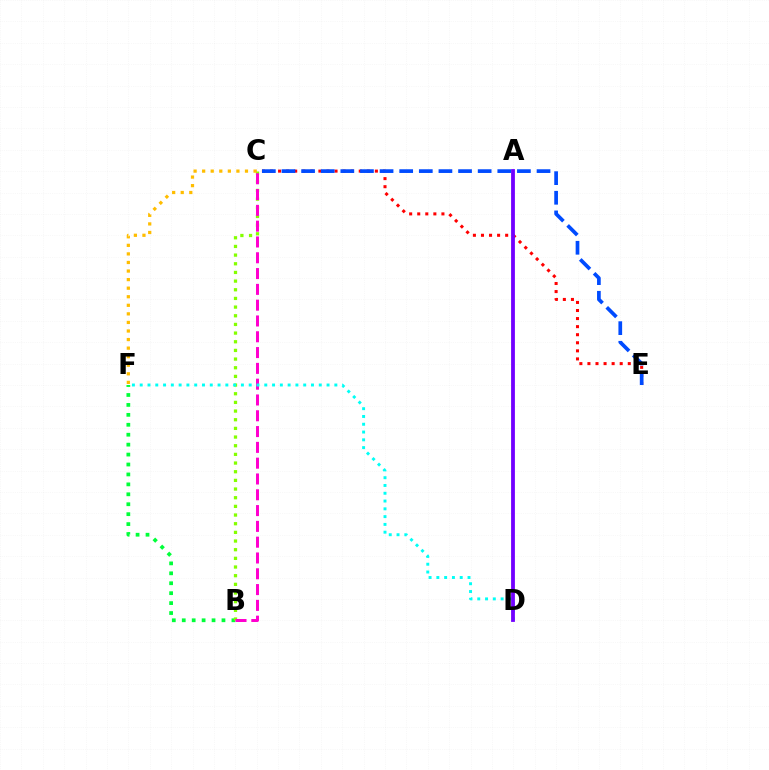{('C', 'E'): [{'color': '#ff0000', 'line_style': 'dotted', 'thickness': 2.19}, {'color': '#004bff', 'line_style': 'dashed', 'thickness': 2.67}], ('B', 'F'): [{'color': '#00ff39', 'line_style': 'dotted', 'thickness': 2.7}], ('B', 'C'): [{'color': '#84ff00', 'line_style': 'dotted', 'thickness': 2.35}, {'color': '#ff00cf', 'line_style': 'dashed', 'thickness': 2.15}], ('C', 'F'): [{'color': '#ffbd00', 'line_style': 'dotted', 'thickness': 2.33}], ('D', 'F'): [{'color': '#00fff6', 'line_style': 'dotted', 'thickness': 2.12}], ('A', 'D'): [{'color': '#7200ff', 'line_style': 'solid', 'thickness': 2.74}]}